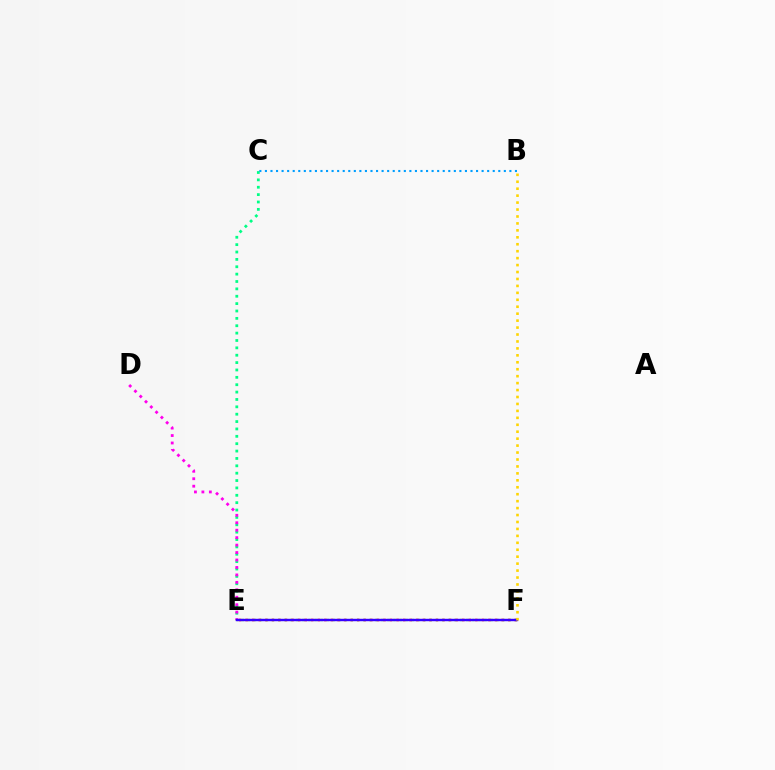{('E', 'F'): [{'color': '#ff0000', 'line_style': 'dotted', 'thickness': 1.78}, {'color': '#4fff00', 'line_style': 'dotted', 'thickness': 1.65}, {'color': '#3700ff', 'line_style': 'solid', 'thickness': 1.74}], ('C', 'E'): [{'color': '#00ff86', 'line_style': 'dotted', 'thickness': 2.0}], ('D', 'E'): [{'color': '#ff00ed', 'line_style': 'dotted', 'thickness': 2.02}], ('B', 'C'): [{'color': '#009eff', 'line_style': 'dotted', 'thickness': 1.51}], ('B', 'F'): [{'color': '#ffd500', 'line_style': 'dotted', 'thickness': 1.89}]}